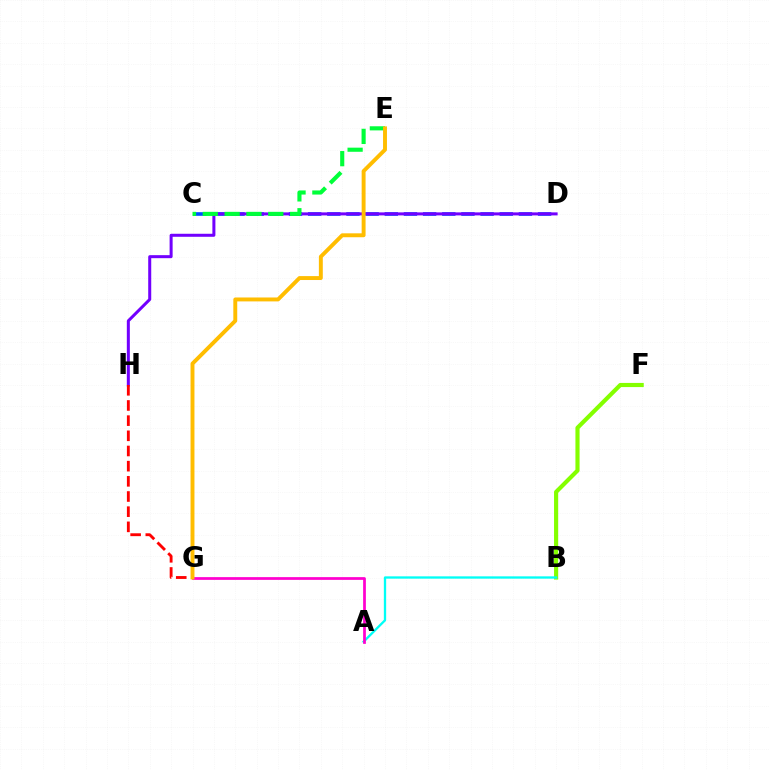{('B', 'F'): [{'color': '#84ff00', 'line_style': 'solid', 'thickness': 2.98}], ('C', 'D'): [{'color': '#004bff', 'line_style': 'dashed', 'thickness': 2.6}], ('D', 'H'): [{'color': '#7200ff', 'line_style': 'solid', 'thickness': 2.17}], ('C', 'E'): [{'color': '#00ff39', 'line_style': 'dashed', 'thickness': 2.97}], ('G', 'H'): [{'color': '#ff0000', 'line_style': 'dashed', 'thickness': 2.06}], ('A', 'B'): [{'color': '#00fff6', 'line_style': 'solid', 'thickness': 1.66}], ('A', 'G'): [{'color': '#ff00cf', 'line_style': 'solid', 'thickness': 1.97}], ('E', 'G'): [{'color': '#ffbd00', 'line_style': 'solid', 'thickness': 2.82}]}